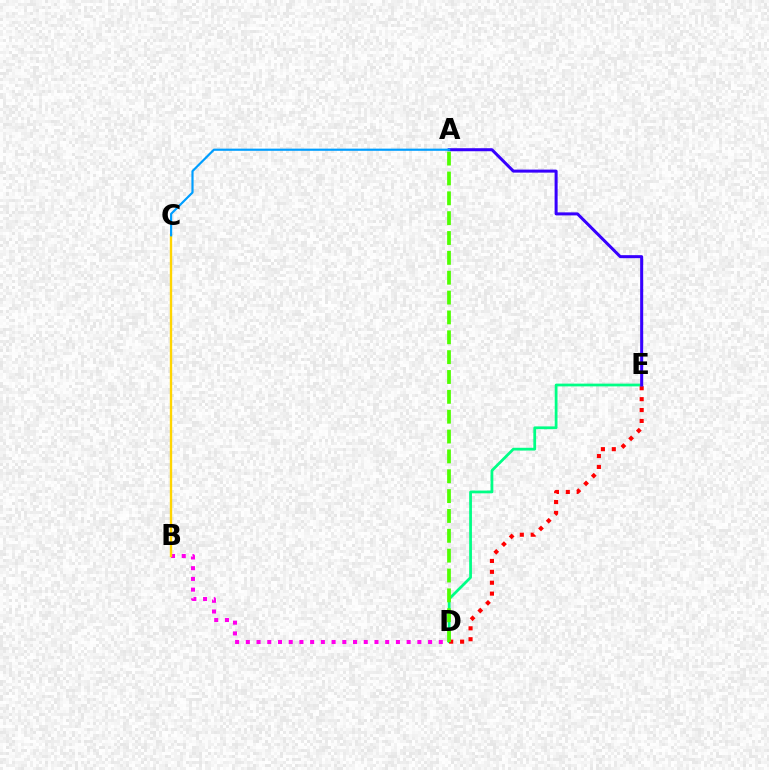{('B', 'D'): [{'color': '#ff00ed', 'line_style': 'dotted', 'thickness': 2.91}], ('B', 'C'): [{'color': '#ffd500', 'line_style': 'solid', 'thickness': 1.71}], ('D', 'E'): [{'color': '#00ff86', 'line_style': 'solid', 'thickness': 1.99}, {'color': '#ff0000', 'line_style': 'dotted', 'thickness': 2.96}], ('A', 'E'): [{'color': '#3700ff', 'line_style': 'solid', 'thickness': 2.18}], ('A', 'D'): [{'color': '#4fff00', 'line_style': 'dashed', 'thickness': 2.7}], ('A', 'C'): [{'color': '#009eff', 'line_style': 'solid', 'thickness': 1.57}]}